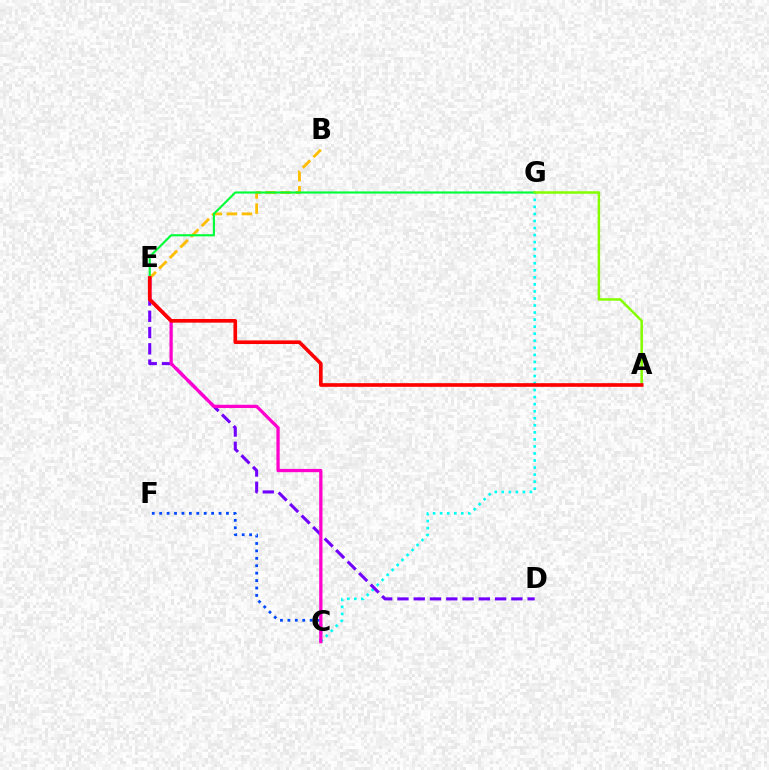{('B', 'E'): [{'color': '#ffbd00', 'line_style': 'dashed', 'thickness': 2.04}], ('C', 'F'): [{'color': '#004bff', 'line_style': 'dotted', 'thickness': 2.02}], ('E', 'G'): [{'color': '#00ff39', 'line_style': 'solid', 'thickness': 1.54}], ('C', 'G'): [{'color': '#00fff6', 'line_style': 'dotted', 'thickness': 1.91}], ('A', 'G'): [{'color': '#84ff00', 'line_style': 'solid', 'thickness': 1.81}], ('D', 'E'): [{'color': '#7200ff', 'line_style': 'dashed', 'thickness': 2.21}], ('C', 'E'): [{'color': '#ff00cf', 'line_style': 'solid', 'thickness': 2.35}], ('A', 'E'): [{'color': '#ff0000', 'line_style': 'solid', 'thickness': 2.63}]}